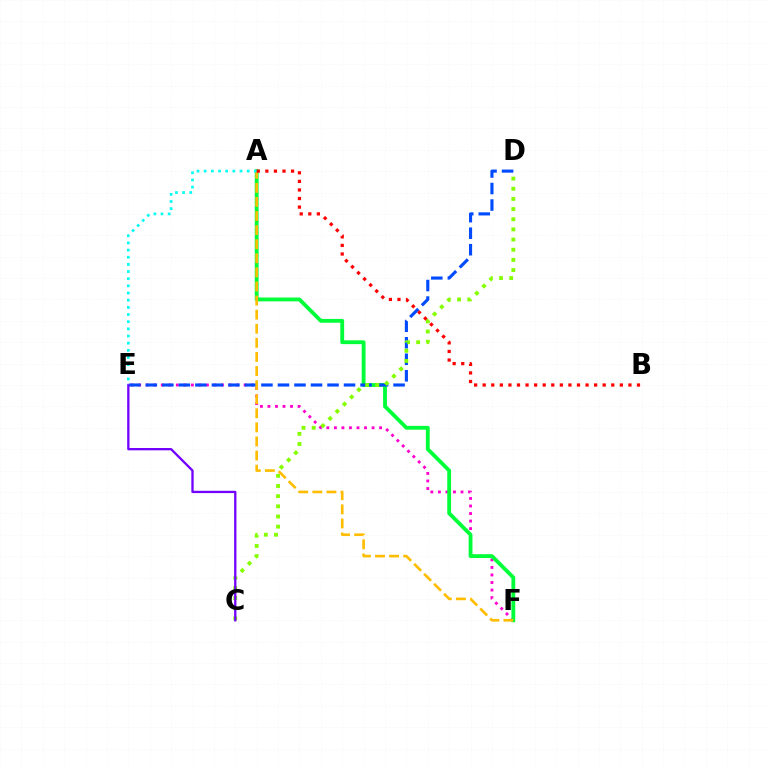{('E', 'F'): [{'color': '#ff00cf', 'line_style': 'dotted', 'thickness': 2.05}], ('A', 'F'): [{'color': '#00ff39', 'line_style': 'solid', 'thickness': 2.75}, {'color': '#ffbd00', 'line_style': 'dashed', 'thickness': 1.91}], ('D', 'E'): [{'color': '#004bff', 'line_style': 'dashed', 'thickness': 2.24}], ('C', 'D'): [{'color': '#84ff00', 'line_style': 'dotted', 'thickness': 2.76}], ('C', 'E'): [{'color': '#7200ff', 'line_style': 'solid', 'thickness': 1.66}], ('A', 'E'): [{'color': '#00fff6', 'line_style': 'dotted', 'thickness': 1.95}], ('A', 'B'): [{'color': '#ff0000', 'line_style': 'dotted', 'thickness': 2.33}]}